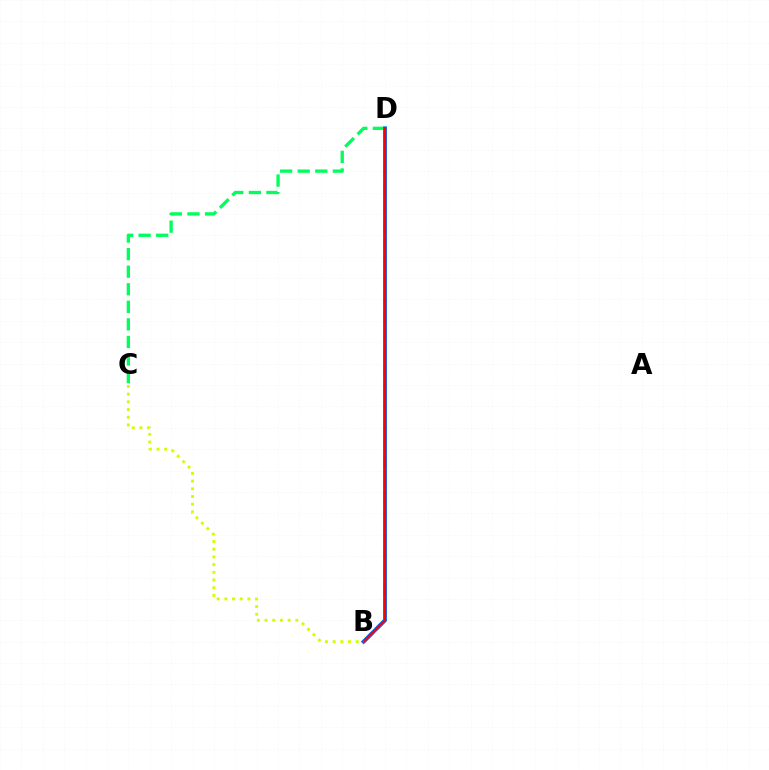{('C', 'D'): [{'color': '#00ff5c', 'line_style': 'dashed', 'thickness': 2.39}], ('B', 'D'): [{'color': '#b900ff', 'line_style': 'dashed', 'thickness': 2.47}, {'color': '#0074ff', 'line_style': 'solid', 'thickness': 2.82}, {'color': '#ff0000', 'line_style': 'solid', 'thickness': 1.67}], ('B', 'C'): [{'color': '#d1ff00', 'line_style': 'dotted', 'thickness': 2.09}]}